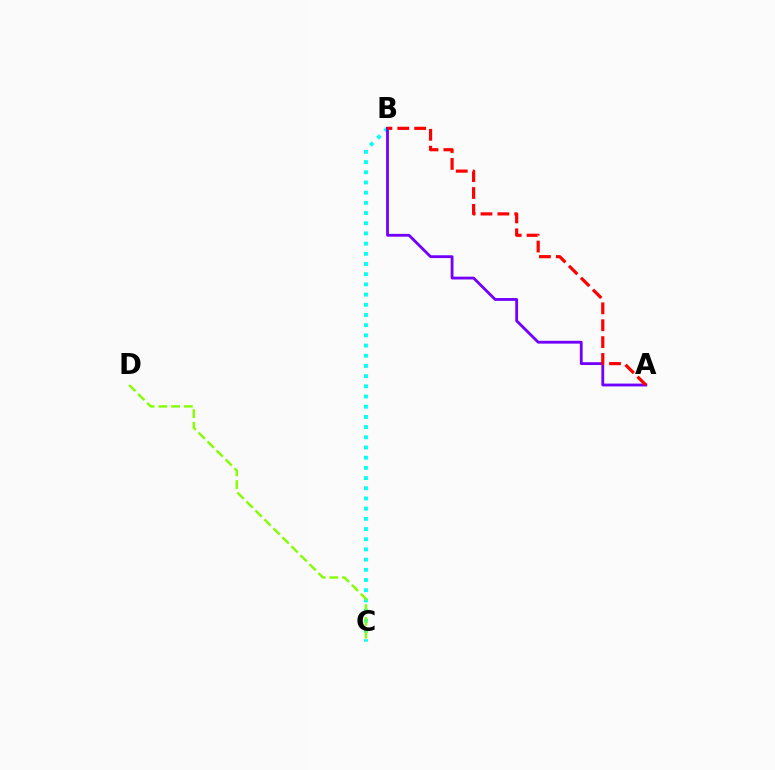{('B', 'C'): [{'color': '#00fff6', 'line_style': 'dotted', 'thickness': 2.77}], ('A', 'B'): [{'color': '#7200ff', 'line_style': 'solid', 'thickness': 2.03}, {'color': '#ff0000', 'line_style': 'dashed', 'thickness': 2.29}], ('C', 'D'): [{'color': '#84ff00', 'line_style': 'dashed', 'thickness': 1.72}]}